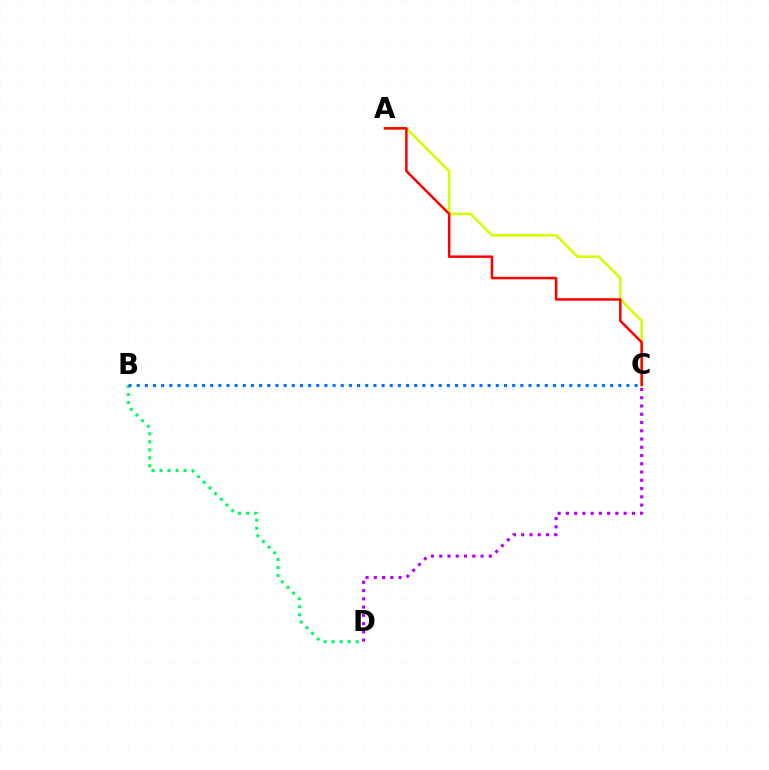{('B', 'D'): [{'color': '#00ff5c', 'line_style': 'dotted', 'thickness': 2.18}], ('A', 'C'): [{'color': '#d1ff00', 'line_style': 'solid', 'thickness': 1.81}, {'color': '#ff0000', 'line_style': 'solid', 'thickness': 1.8}], ('B', 'C'): [{'color': '#0074ff', 'line_style': 'dotted', 'thickness': 2.22}], ('C', 'D'): [{'color': '#b900ff', 'line_style': 'dotted', 'thickness': 2.24}]}